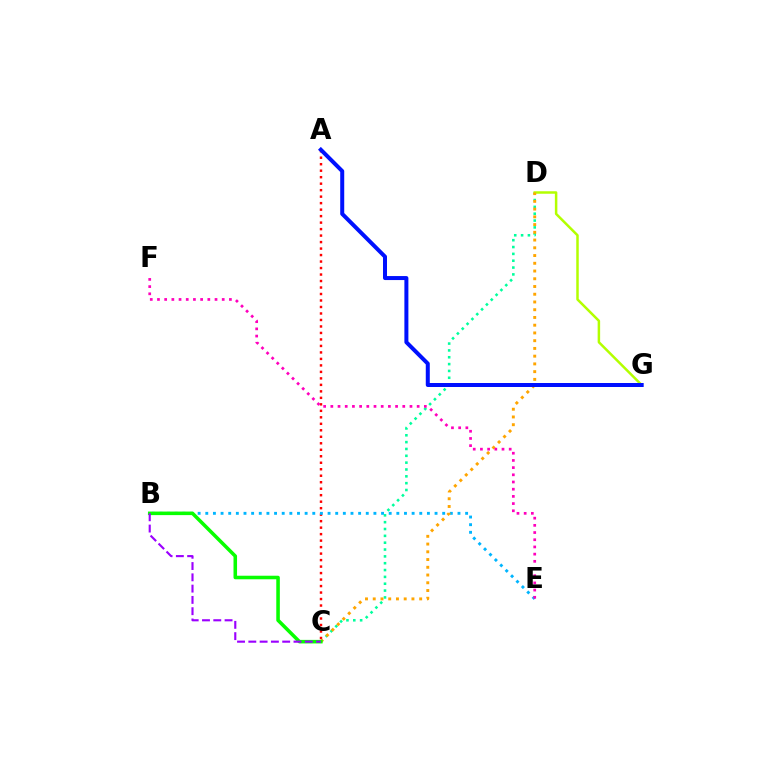{('A', 'C'): [{'color': '#ff0000', 'line_style': 'dotted', 'thickness': 1.76}], ('C', 'D'): [{'color': '#00ff9d', 'line_style': 'dotted', 'thickness': 1.86}, {'color': '#ffa500', 'line_style': 'dotted', 'thickness': 2.1}], ('D', 'G'): [{'color': '#b3ff00', 'line_style': 'solid', 'thickness': 1.8}], ('B', 'E'): [{'color': '#00b5ff', 'line_style': 'dotted', 'thickness': 2.08}], ('E', 'F'): [{'color': '#ff00bd', 'line_style': 'dotted', 'thickness': 1.95}], ('B', 'C'): [{'color': '#08ff00', 'line_style': 'solid', 'thickness': 2.56}, {'color': '#9b00ff', 'line_style': 'dashed', 'thickness': 1.53}], ('A', 'G'): [{'color': '#0010ff', 'line_style': 'solid', 'thickness': 2.88}]}